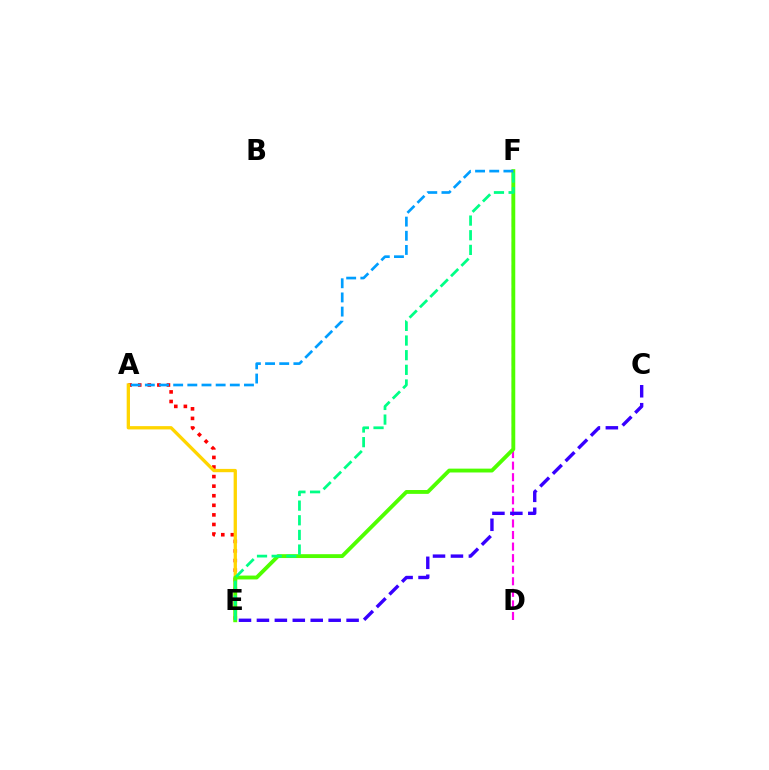{('A', 'E'): [{'color': '#ff0000', 'line_style': 'dotted', 'thickness': 2.6}, {'color': '#ffd500', 'line_style': 'solid', 'thickness': 2.38}], ('D', 'F'): [{'color': '#ff00ed', 'line_style': 'dashed', 'thickness': 1.57}], ('C', 'E'): [{'color': '#3700ff', 'line_style': 'dashed', 'thickness': 2.44}], ('E', 'F'): [{'color': '#4fff00', 'line_style': 'solid', 'thickness': 2.77}, {'color': '#00ff86', 'line_style': 'dashed', 'thickness': 1.99}], ('A', 'F'): [{'color': '#009eff', 'line_style': 'dashed', 'thickness': 1.92}]}